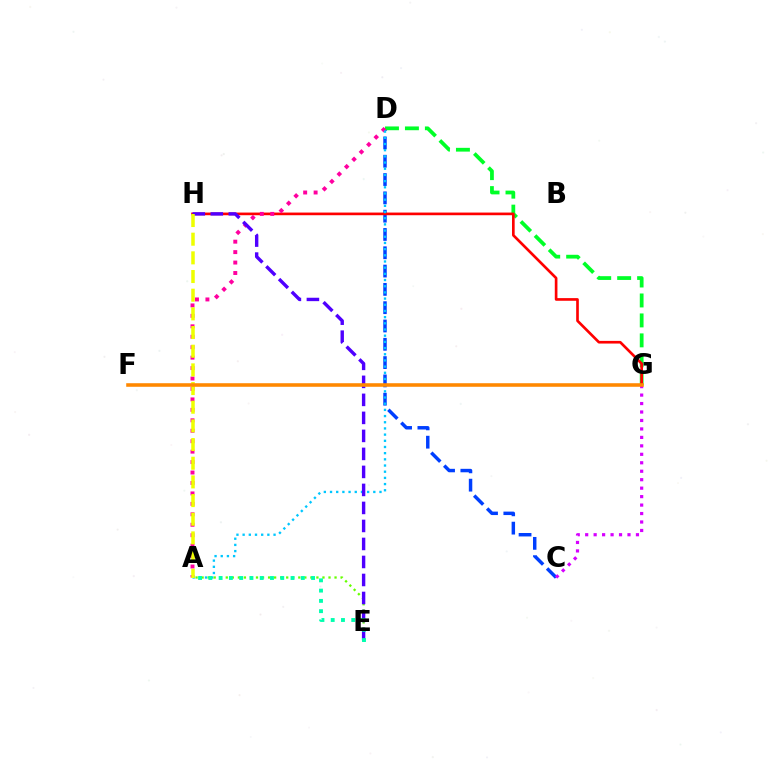{('C', 'D'): [{'color': '#003fff', 'line_style': 'dashed', 'thickness': 2.49}], ('D', 'G'): [{'color': '#00ff27', 'line_style': 'dashed', 'thickness': 2.71}], ('G', 'H'): [{'color': '#ff0000', 'line_style': 'solid', 'thickness': 1.91}], ('A', 'D'): [{'color': '#ff00a0', 'line_style': 'dotted', 'thickness': 2.84}, {'color': '#00c7ff', 'line_style': 'dotted', 'thickness': 1.68}], ('C', 'G'): [{'color': '#d600ff', 'line_style': 'dotted', 'thickness': 2.3}], ('A', 'E'): [{'color': '#66ff00', 'line_style': 'dotted', 'thickness': 1.64}, {'color': '#00ffaf', 'line_style': 'dotted', 'thickness': 2.79}], ('E', 'H'): [{'color': '#4f00ff', 'line_style': 'dashed', 'thickness': 2.45}], ('A', 'H'): [{'color': '#eeff00', 'line_style': 'dashed', 'thickness': 2.54}], ('F', 'G'): [{'color': '#ff8800', 'line_style': 'solid', 'thickness': 2.56}]}